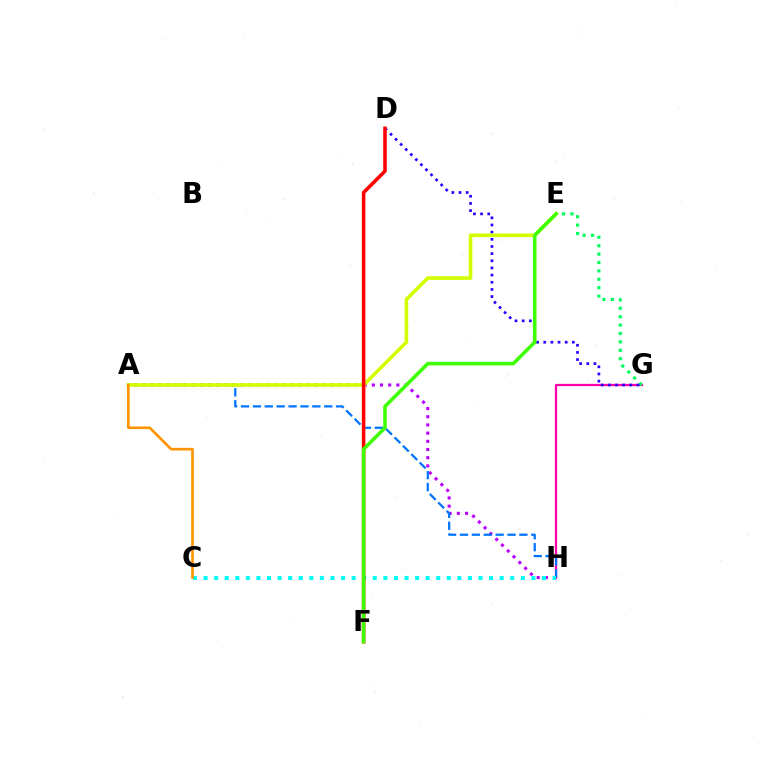{('G', 'H'): [{'color': '#ff00ac', 'line_style': 'solid', 'thickness': 1.63}], ('A', 'H'): [{'color': '#b900ff', 'line_style': 'dotted', 'thickness': 2.22}, {'color': '#0074ff', 'line_style': 'dashed', 'thickness': 1.61}], ('E', 'G'): [{'color': '#00ff5c', 'line_style': 'dotted', 'thickness': 2.28}], ('D', 'G'): [{'color': '#2500ff', 'line_style': 'dotted', 'thickness': 1.95}], ('C', 'H'): [{'color': '#00fff6', 'line_style': 'dotted', 'thickness': 2.87}], ('A', 'E'): [{'color': '#d1ff00', 'line_style': 'solid', 'thickness': 2.61}], ('A', 'C'): [{'color': '#ff9400', 'line_style': 'solid', 'thickness': 1.9}], ('D', 'F'): [{'color': '#ff0000', 'line_style': 'solid', 'thickness': 2.57}], ('E', 'F'): [{'color': '#3dff00', 'line_style': 'solid', 'thickness': 2.56}]}